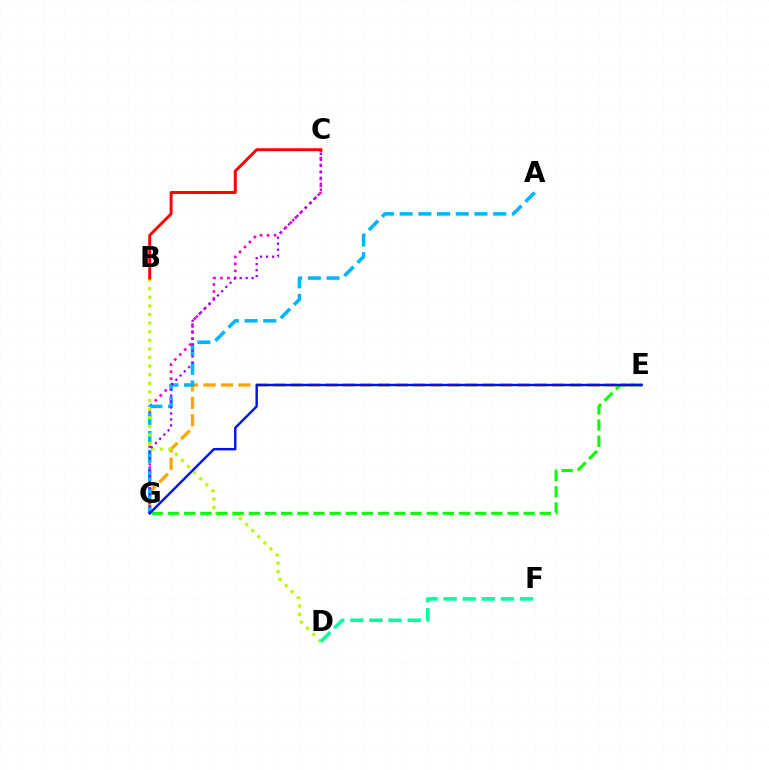{('E', 'G'): [{'color': '#ffa500', 'line_style': 'dashed', 'thickness': 2.37}, {'color': '#08ff00', 'line_style': 'dashed', 'thickness': 2.2}, {'color': '#0010ff', 'line_style': 'solid', 'thickness': 1.74}], ('C', 'G'): [{'color': '#ff00bd', 'line_style': 'dotted', 'thickness': 1.9}, {'color': '#9b00ff', 'line_style': 'dotted', 'thickness': 1.62}], ('A', 'G'): [{'color': '#00b5ff', 'line_style': 'dashed', 'thickness': 2.54}], ('B', 'D'): [{'color': '#b3ff00', 'line_style': 'dotted', 'thickness': 2.34}], ('B', 'C'): [{'color': '#ff0000', 'line_style': 'solid', 'thickness': 2.11}], ('D', 'F'): [{'color': '#00ff9d', 'line_style': 'dashed', 'thickness': 2.6}]}